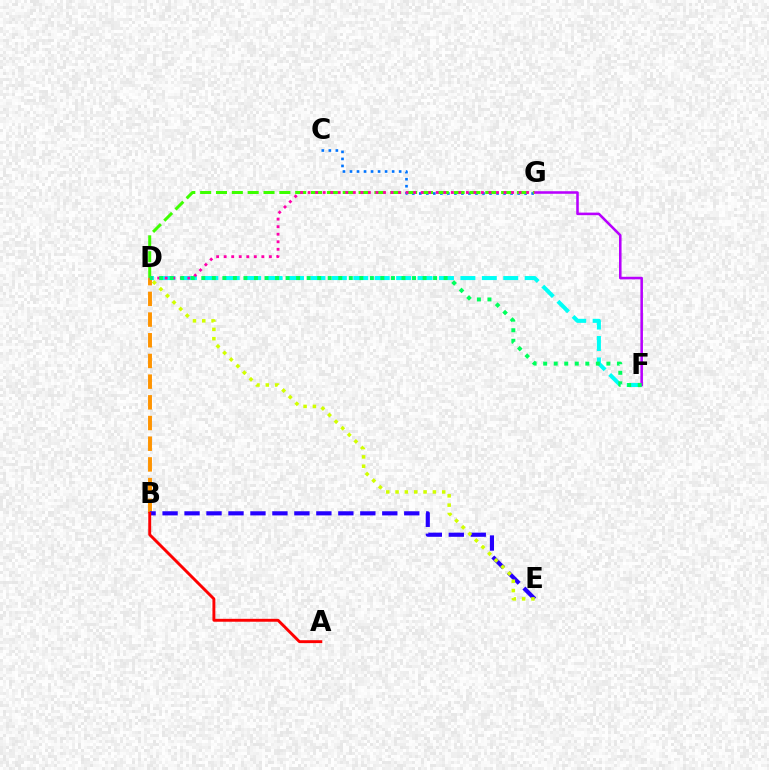{('D', 'F'): [{'color': '#00fff6', 'line_style': 'dashed', 'thickness': 2.91}, {'color': '#00ff5c', 'line_style': 'dotted', 'thickness': 2.86}], ('F', 'G'): [{'color': '#b900ff', 'line_style': 'solid', 'thickness': 1.84}], ('C', 'G'): [{'color': '#0074ff', 'line_style': 'dotted', 'thickness': 1.91}], ('D', 'G'): [{'color': '#3dff00', 'line_style': 'dashed', 'thickness': 2.15}, {'color': '#ff00ac', 'line_style': 'dotted', 'thickness': 2.05}], ('B', 'D'): [{'color': '#ff9400', 'line_style': 'dashed', 'thickness': 2.81}], ('B', 'E'): [{'color': '#2500ff', 'line_style': 'dashed', 'thickness': 2.98}], ('A', 'B'): [{'color': '#ff0000', 'line_style': 'solid', 'thickness': 2.09}], ('D', 'E'): [{'color': '#d1ff00', 'line_style': 'dotted', 'thickness': 2.53}]}